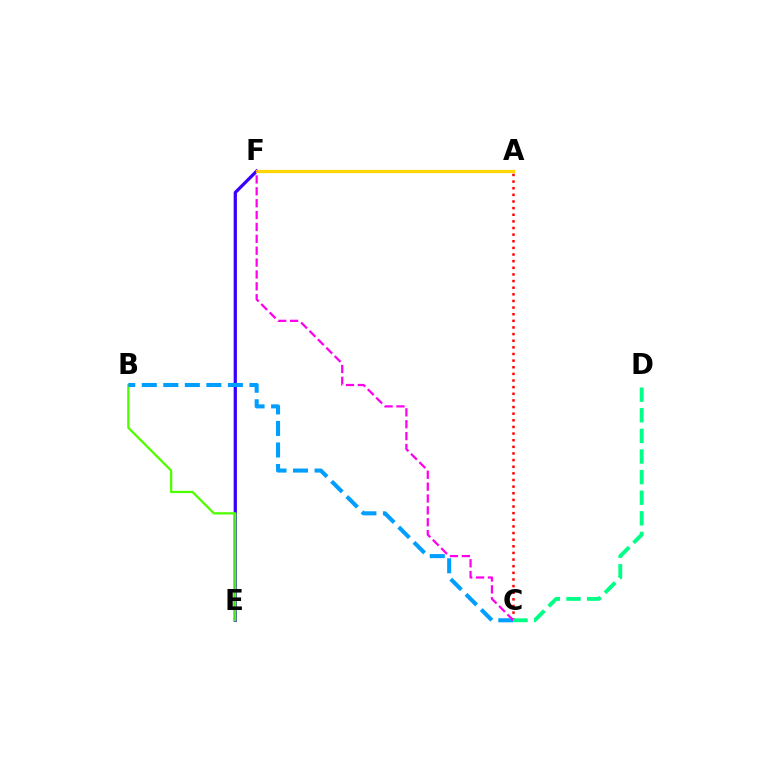{('E', 'F'): [{'color': '#3700ff', 'line_style': 'solid', 'thickness': 2.33}], ('A', 'F'): [{'color': '#ffd500', 'line_style': 'solid', 'thickness': 2.31}], ('A', 'C'): [{'color': '#ff0000', 'line_style': 'dotted', 'thickness': 1.8}], ('B', 'E'): [{'color': '#4fff00', 'line_style': 'solid', 'thickness': 1.64}], ('B', 'C'): [{'color': '#009eff', 'line_style': 'dashed', 'thickness': 2.92}], ('C', 'F'): [{'color': '#ff00ed', 'line_style': 'dashed', 'thickness': 1.61}], ('C', 'D'): [{'color': '#00ff86', 'line_style': 'dashed', 'thickness': 2.8}]}